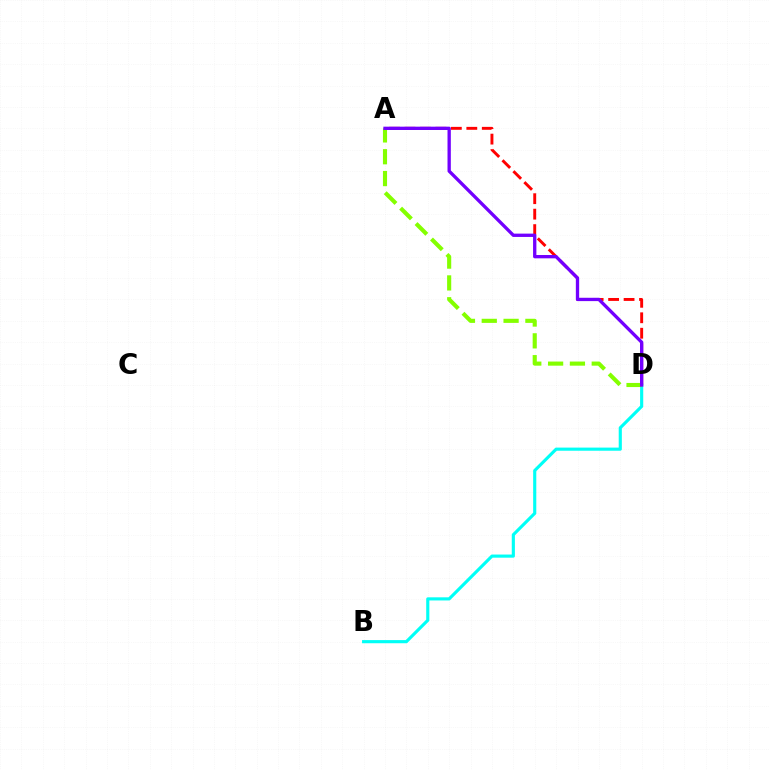{('B', 'D'): [{'color': '#00fff6', 'line_style': 'solid', 'thickness': 2.26}], ('A', 'D'): [{'color': '#ff0000', 'line_style': 'dashed', 'thickness': 2.1}, {'color': '#84ff00', 'line_style': 'dashed', 'thickness': 2.96}, {'color': '#7200ff', 'line_style': 'solid', 'thickness': 2.39}]}